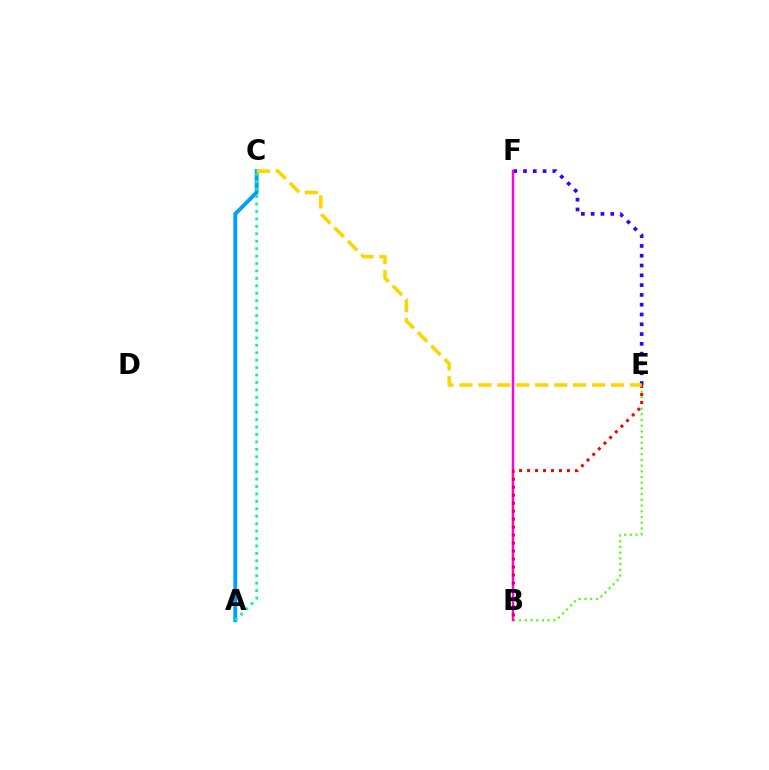{('B', 'E'): [{'color': '#4fff00', 'line_style': 'dotted', 'thickness': 1.55}, {'color': '#ff0000', 'line_style': 'dotted', 'thickness': 2.17}], ('E', 'F'): [{'color': '#3700ff', 'line_style': 'dotted', 'thickness': 2.66}], ('B', 'F'): [{'color': '#ff00ed', 'line_style': 'solid', 'thickness': 1.77}], ('A', 'C'): [{'color': '#009eff', 'line_style': 'solid', 'thickness': 2.78}, {'color': '#00ff86', 'line_style': 'dotted', 'thickness': 2.02}], ('C', 'E'): [{'color': '#ffd500', 'line_style': 'dashed', 'thickness': 2.58}]}